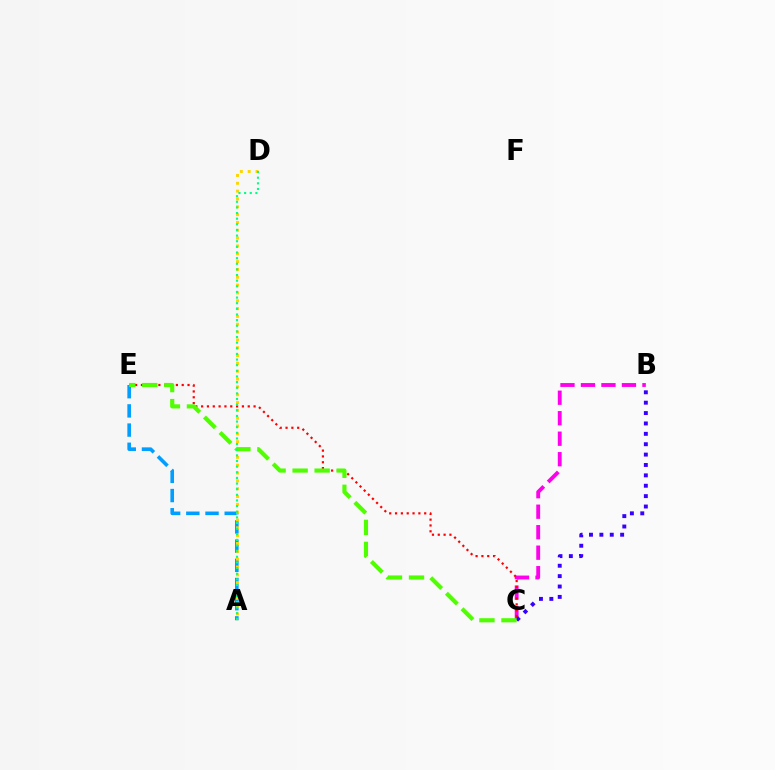{('B', 'C'): [{'color': '#ff00ed', 'line_style': 'dashed', 'thickness': 2.78}, {'color': '#3700ff', 'line_style': 'dotted', 'thickness': 2.82}], ('A', 'E'): [{'color': '#009eff', 'line_style': 'dashed', 'thickness': 2.61}], ('C', 'E'): [{'color': '#ff0000', 'line_style': 'dotted', 'thickness': 1.58}, {'color': '#4fff00', 'line_style': 'dashed', 'thickness': 2.99}], ('A', 'D'): [{'color': '#ffd500', 'line_style': 'dotted', 'thickness': 2.13}, {'color': '#00ff86', 'line_style': 'dotted', 'thickness': 1.53}]}